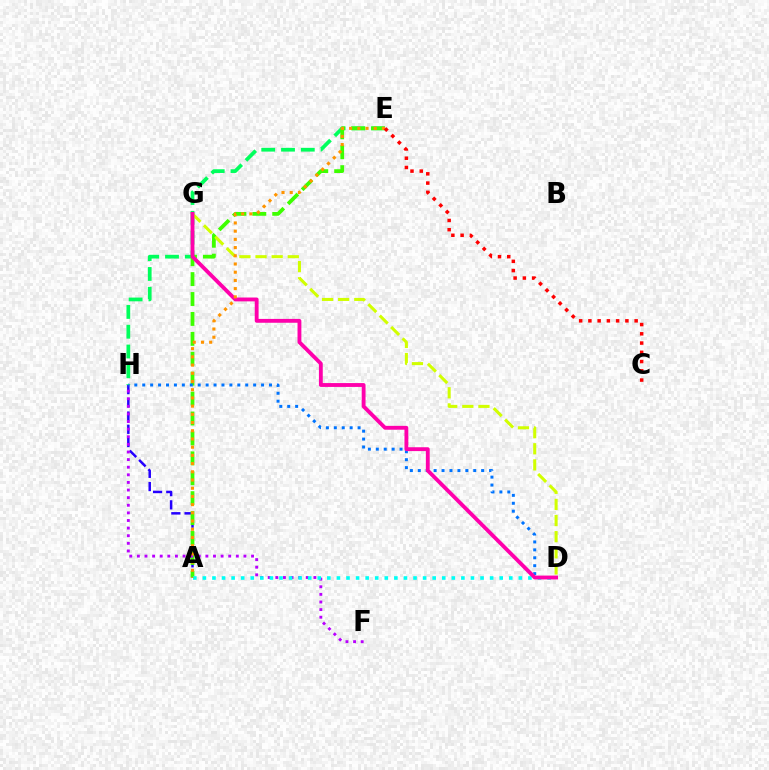{('E', 'H'): [{'color': '#00ff5c', 'line_style': 'dashed', 'thickness': 2.69}], ('A', 'H'): [{'color': '#2500ff', 'line_style': 'dashed', 'thickness': 1.8}], ('A', 'E'): [{'color': '#3dff00', 'line_style': 'dashed', 'thickness': 2.71}, {'color': '#ff9400', 'line_style': 'dotted', 'thickness': 2.23}], ('D', 'G'): [{'color': '#d1ff00', 'line_style': 'dashed', 'thickness': 2.19}, {'color': '#ff00ac', 'line_style': 'solid', 'thickness': 2.77}], ('F', 'H'): [{'color': '#b900ff', 'line_style': 'dotted', 'thickness': 2.07}], ('A', 'D'): [{'color': '#00fff6', 'line_style': 'dotted', 'thickness': 2.6}], ('D', 'H'): [{'color': '#0074ff', 'line_style': 'dotted', 'thickness': 2.15}], ('C', 'E'): [{'color': '#ff0000', 'line_style': 'dotted', 'thickness': 2.51}]}